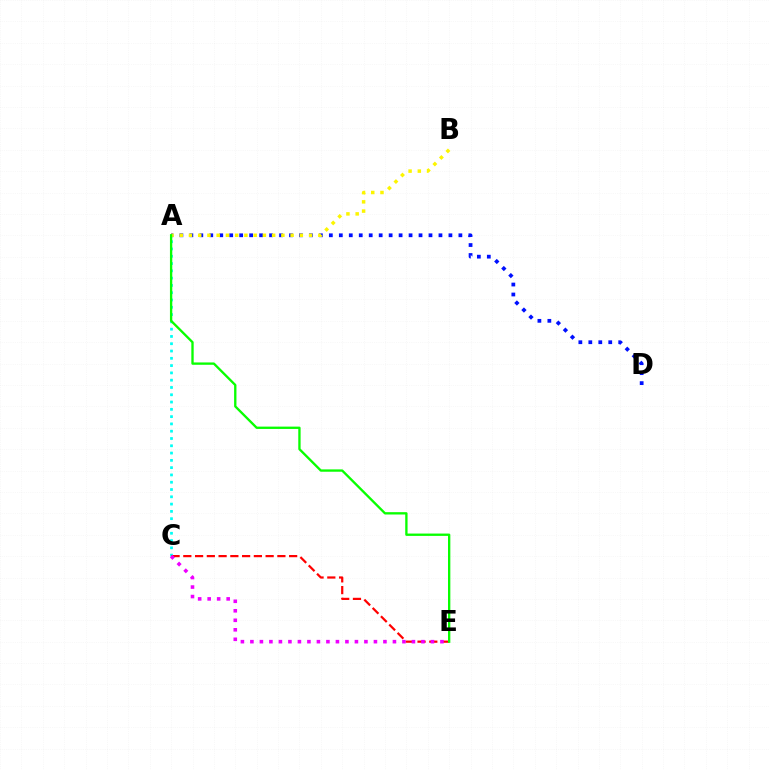{('A', 'D'): [{'color': '#0010ff', 'line_style': 'dotted', 'thickness': 2.71}], ('A', 'C'): [{'color': '#00fff6', 'line_style': 'dotted', 'thickness': 1.98}], ('C', 'E'): [{'color': '#ff0000', 'line_style': 'dashed', 'thickness': 1.6}, {'color': '#ee00ff', 'line_style': 'dotted', 'thickness': 2.58}], ('A', 'B'): [{'color': '#fcf500', 'line_style': 'dotted', 'thickness': 2.51}], ('A', 'E'): [{'color': '#08ff00', 'line_style': 'solid', 'thickness': 1.68}]}